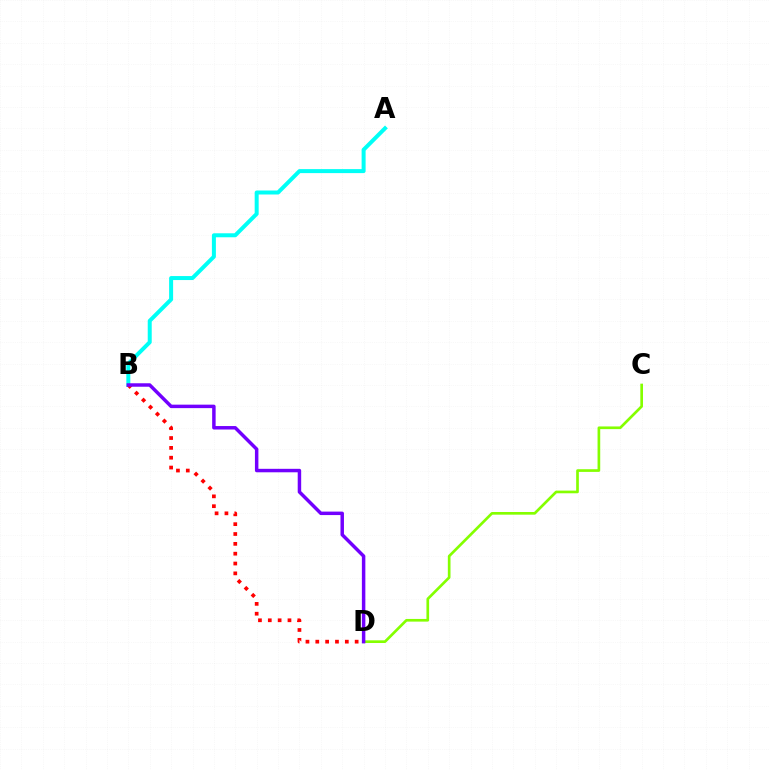{('A', 'B'): [{'color': '#00fff6', 'line_style': 'solid', 'thickness': 2.87}], ('C', 'D'): [{'color': '#84ff00', 'line_style': 'solid', 'thickness': 1.93}], ('B', 'D'): [{'color': '#ff0000', 'line_style': 'dotted', 'thickness': 2.67}, {'color': '#7200ff', 'line_style': 'solid', 'thickness': 2.5}]}